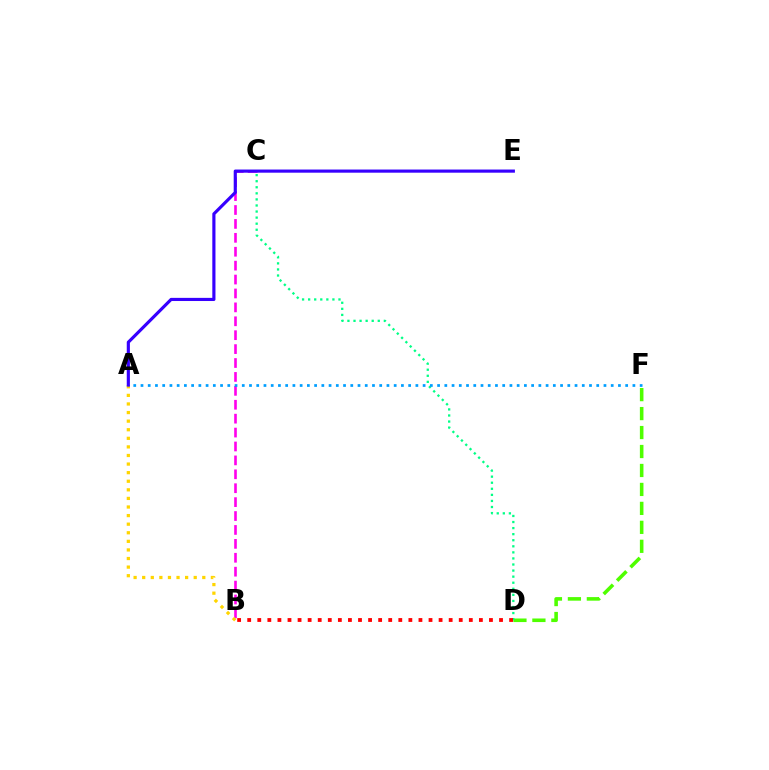{('B', 'C'): [{'color': '#ff00ed', 'line_style': 'dashed', 'thickness': 1.89}], ('A', 'B'): [{'color': '#ffd500', 'line_style': 'dotted', 'thickness': 2.33}], ('D', 'F'): [{'color': '#4fff00', 'line_style': 'dashed', 'thickness': 2.58}], ('C', 'D'): [{'color': '#00ff86', 'line_style': 'dotted', 'thickness': 1.65}], ('A', 'F'): [{'color': '#009eff', 'line_style': 'dotted', 'thickness': 1.97}], ('B', 'D'): [{'color': '#ff0000', 'line_style': 'dotted', 'thickness': 2.74}], ('A', 'E'): [{'color': '#3700ff', 'line_style': 'solid', 'thickness': 2.27}]}